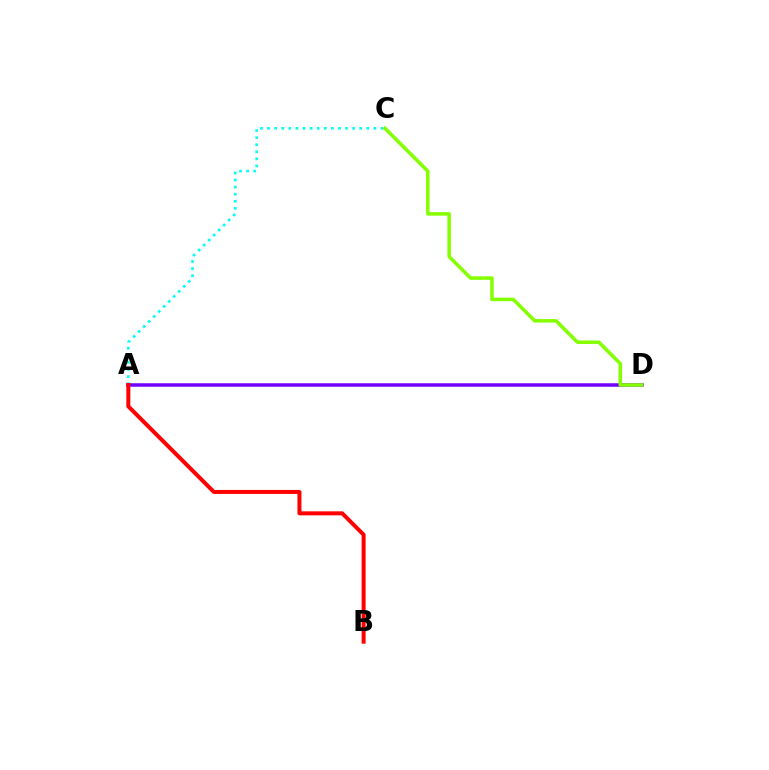{('A', 'D'): [{'color': '#7200ff', 'line_style': 'solid', 'thickness': 2.52}], ('A', 'C'): [{'color': '#00fff6', 'line_style': 'dotted', 'thickness': 1.92}], ('C', 'D'): [{'color': '#84ff00', 'line_style': 'solid', 'thickness': 2.53}], ('A', 'B'): [{'color': '#ff0000', 'line_style': 'solid', 'thickness': 2.88}]}